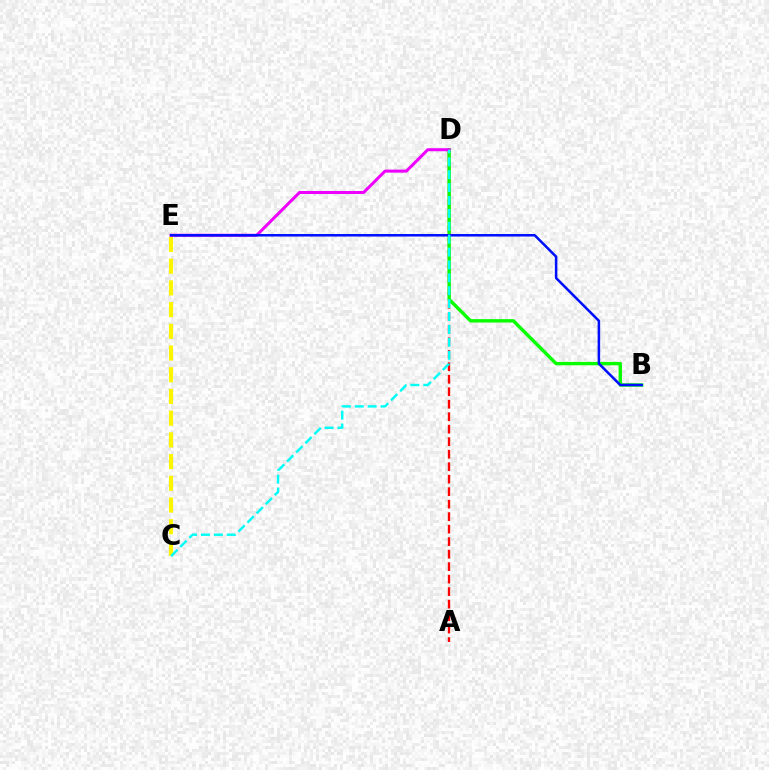{('A', 'D'): [{'color': '#ff0000', 'line_style': 'dashed', 'thickness': 1.7}], ('B', 'D'): [{'color': '#08ff00', 'line_style': 'solid', 'thickness': 2.44}], ('C', 'E'): [{'color': '#fcf500', 'line_style': 'dashed', 'thickness': 2.95}], ('D', 'E'): [{'color': '#ee00ff', 'line_style': 'solid', 'thickness': 2.18}], ('B', 'E'): [{'color': '#0010ff', 'line_style': 'solid', 'thickness': 1.82}], ('C', 'D'): [{'color': '#00fff6', 'line_style': 'dashed', 'thickness': 1.75}]}